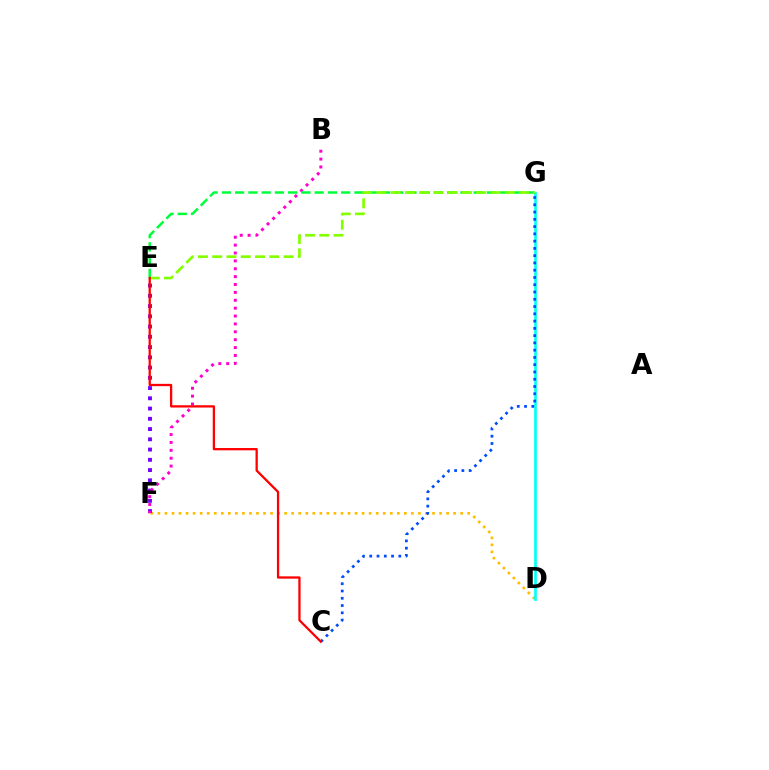{('D', 'F'): [{'color': '#ffbd00', 'line_style': 'dotted', 'thickness': 1.91}], ('D', 'G'): [{'color': '#00fff6', 'line_style': 'solid', 'thickness': 1.93}], ('E', 'F'): [{'color': '#7200ff', 'line_style': 'dotted', 'thickness': 2.79}], ('C', 'G'): [{'color': '#004bff', 'line_style': 'dotted', 'thickness': 1.97}], ('B', 'F'): [{'color': '#ff00cf', 'line_style': 'dotted', 'thickness': 2.14}], ('E', 'G'): [{'color': '#00ff39', 'line_style': 'dashed', 'thickness': 1.8}, {'color': '#84ff00', 'line_style': 'dashed', 'thickness': 1.94}], ('C', 'E'): [{'color': '#ff0000', 'line_style': 'solid', 'thickness': 1.65}]}